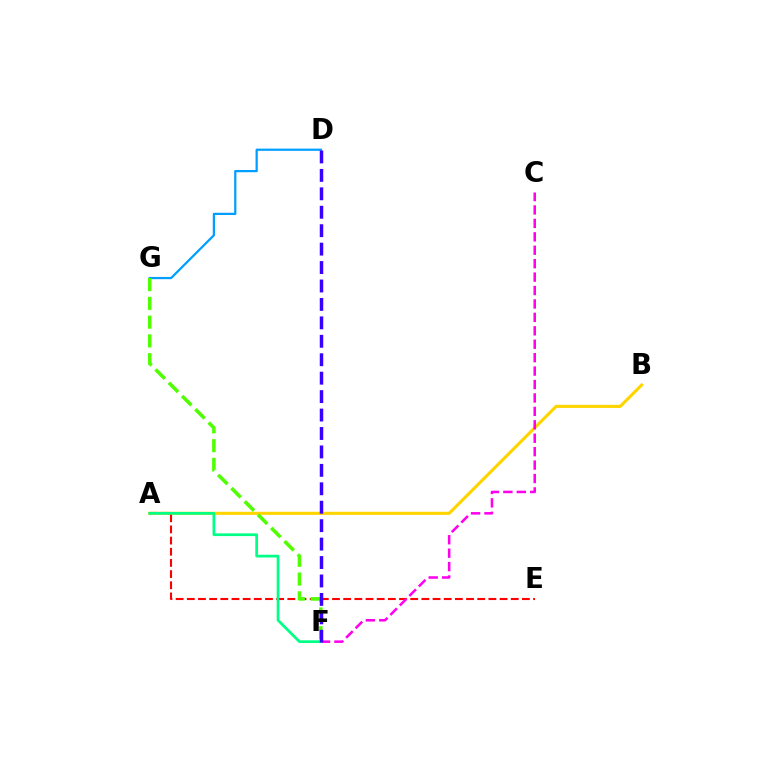{('A', 'B'): [{'color': '#ffd500', 'line_style': 'solid', 'thickness': 2.23}], ('A', 'E'): [{'color': '#ff0000', 'line_style': 'dashed', 'thickness': 1.52}], ('D', 'G'): [{'color': '#009eff', 'line_style': 'solid', 'thickness': 1.61}], ('F', 'G'): [{'color': '#4fff00', 'line_style': 'dashed', 'thickness': 2.55}], ('C', 'F'): [{'color': '#ff00ed', 'line_style': 'dashed', 'thickness': 1.82}], ('A', 'F'): [{'color': '#00ff86', 'line_style': 'solid', 'thickness': 1.96}], ('D', 'F'): [{'color': '#3700ff', 'line_style': 'dashed', 'thickness': 2.5}]}